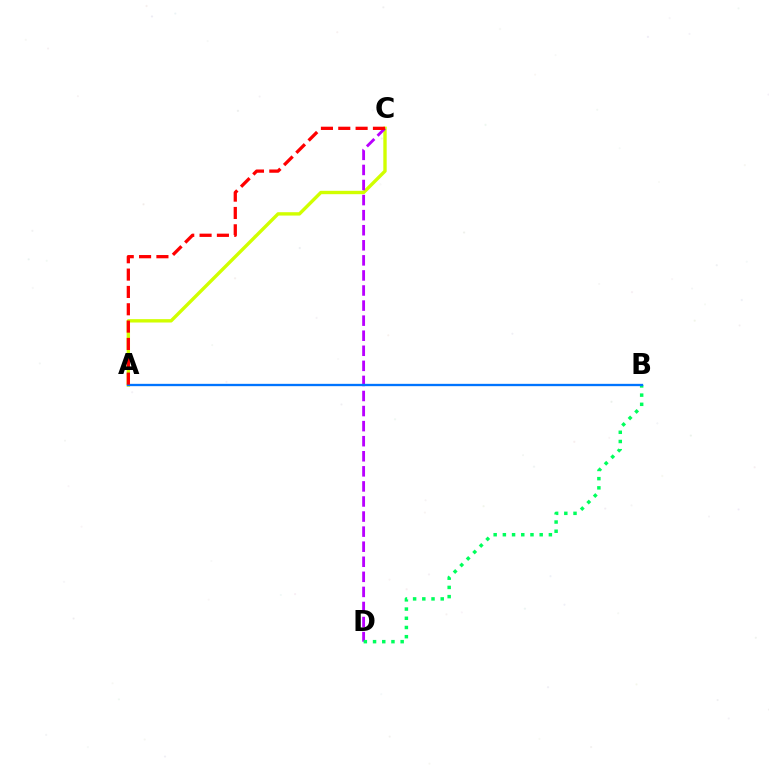{('A', 'C'): [{'color': '#d1ff00', 'line_style': 'solid', 'thickness': 2.43}, {'color': '#ff0000', 'line_style': 'dashed', 'thickness': 2.36}], ('C', 'D'): [{'color': '#b900ff', 'line_style': 'dashed', 'thickness': 2.05}], ('B', 'D'): [{'color': '#00ff5c', 'line_style': 'dotted', 'thickness': 2.5}], ('A', 'B'): [{'color': '#0074ff', 'line_style': 'solid', 'thickness': 1.67}]}